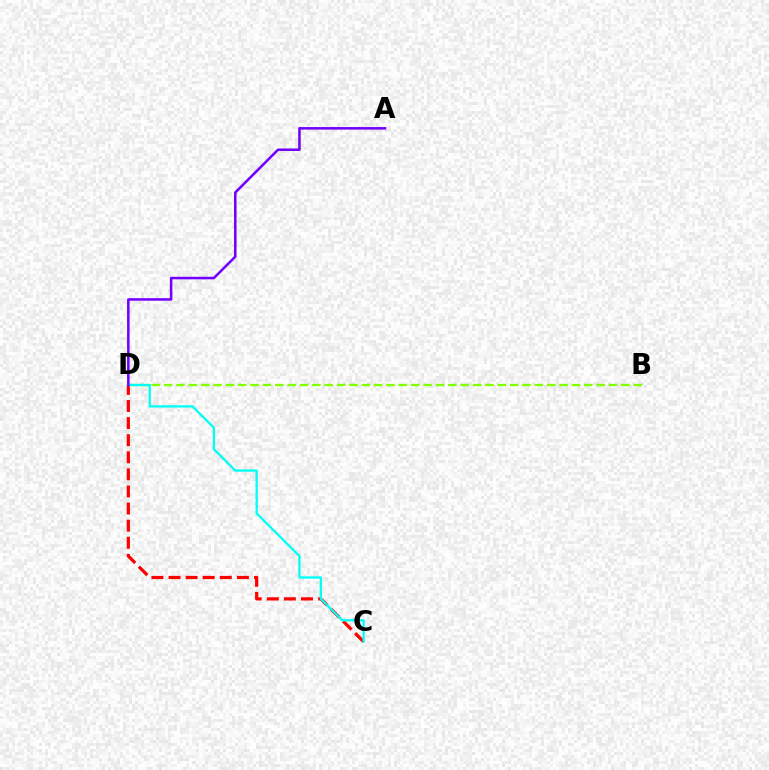{('B', 'D'): [{'color': '#84ff00', 'line_style': 'dashed', 'thickness': 1.68}], ('C', 'D'): [{'color': '#ff0000', 'line_style': 'dashed', 'thickness': 2.32}, {'color': '#00fff6', 'line_style': 'solid', 'thickness': 1.65}], ('A', 'D'): [{'color': '#7200ff', 'line_style': 'solid', 'thickness': 1.83}]}